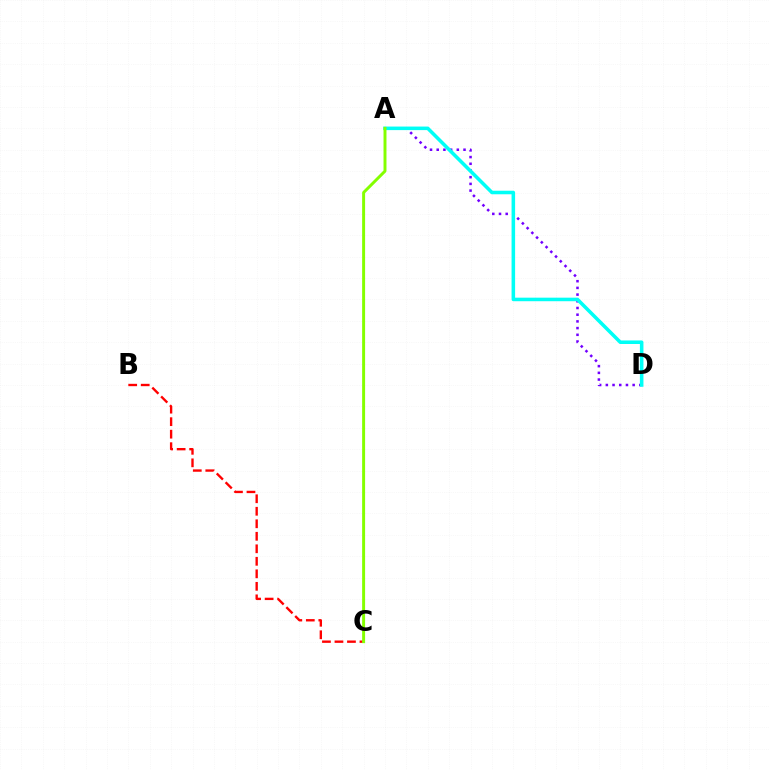{('B', 'C'): [{'color': '#ff0000', 'line_style': 'dashed', 'thickness': 1.7}], ('A', 'D'): [{'color': '#7200ff', 'line_style': 'dotted', 'thickness': 1.82}, {'color': '#00fff6', 'line_style': 'solid', 'thickness': 2.55}], ('A', 'C'): [{'color': '#84ff00', 'line_style': 'solid', 'thickness': 2.13}]}